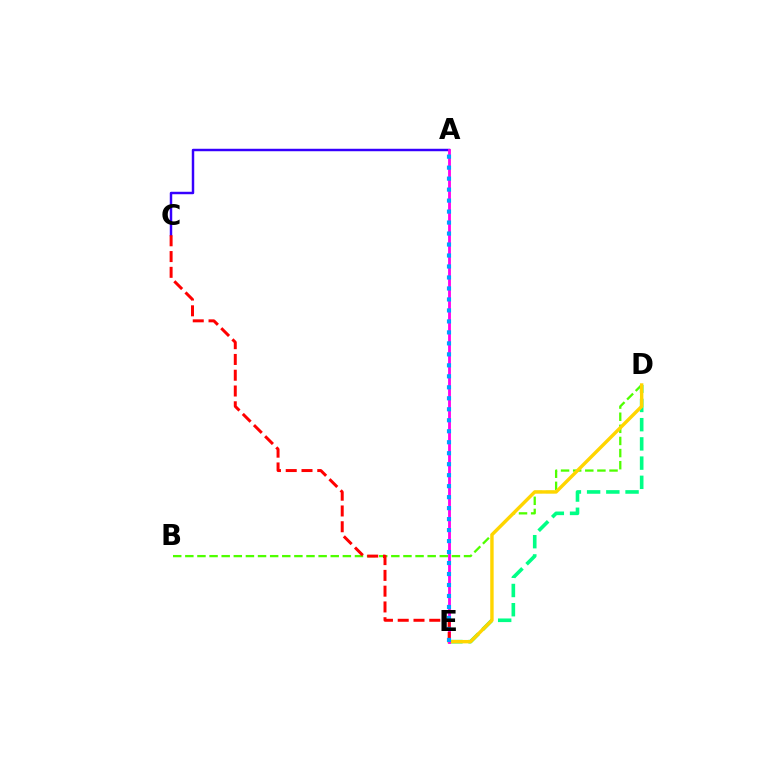{('B', 'D'): [{'color': '#4fff00', 'line_style': 'dashed', 'thickness': 1.65}], ('D', 'E'): [{'color': '#00ff86', 'line_style': 'dashed', 'thickness': 2.61}, {'color': '#ffd500', 'line_style': 'solid', 'thickness': 2.45}], ('A', 'C'): [{'color': '#3700ff', 'line_style': 'solid', 'thickness': 1.77}], ('A', 'E'): [{'color': '#ff00ed', 'line_style': 'solid', 'thickness': 2.04}, {'color': '#009eff', 'line_style': 'dotted', 'thickness': 2.98}], ('C', 'E'): [{'color': '#ff0000', 'line_style': 'dashed', 'thickness': 2.14}]}